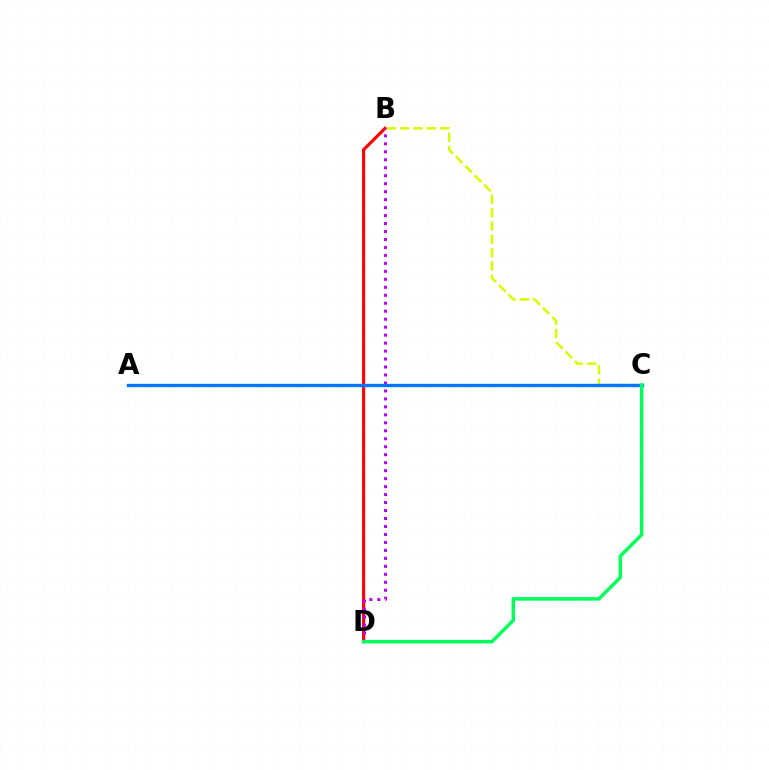{('B', 'D'): [{'color': '#ff0000', 'line_style': 'solid', 'thickness': 2.26}, {'color': '#b900ff', 'line_style': 'dotted', 'thickness': 2.17}], ('B', 'C'): [{'color': '#d1ff00', 'line_style': 'dashed', 'thickness': 1.81}], ('A', 'C'): [{'color': '#0074ff', 'line_style': 'solid', 'thickness': 2.42}], ('C', 'D'): [{'color': '#00ff5c', 'line_style': 'solid', 'thickness': 2.52}]}